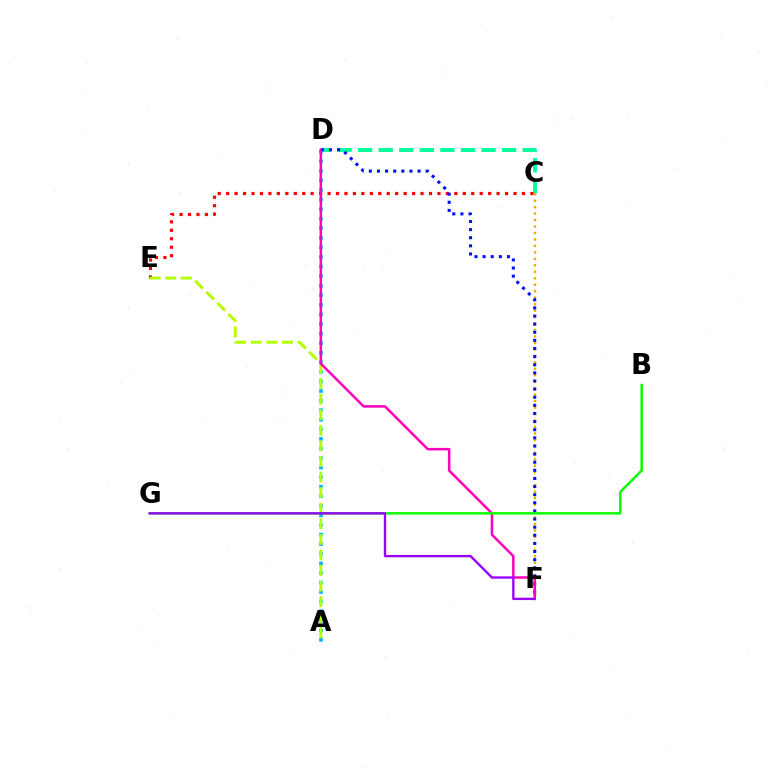{('C', 'D'): [{'color': '#00ff9d', 'line_style': 'dashed', 'thickness': 2.79}], ('C', 'F'): [{'color': '#ffa500', 'line_style': 'dotted', 'thickness': 1.76}], ('C', 'E'): [{'color': '#ff0000', 'line_style': 'dotted', 'thickness': 2.3}], ('A', 'D'): [{'color': '#00b5ff', 'line_style': 'dotted', 'thickness': 2.6}], ('D', 'F'): [{'color': '#0010ff', 'line_style': 'dotted', 'thickness': 2.21}, {'color': '#ff00bd', 'line_style': 'solid', 'thickness': 1.81}], ('A', 'E'): [{'color': '#b3ff00', 'line_style': 'dashed', 'thickness': 2.12}], ('B', 'G'): [{'color': '#08ff00', 'line_style': 'solid', 'thickness': 1.77}], ('F', 'G'): [{'color': '#9b00ff', 'line_style': 'solid', 'thickness': 1.69}]}